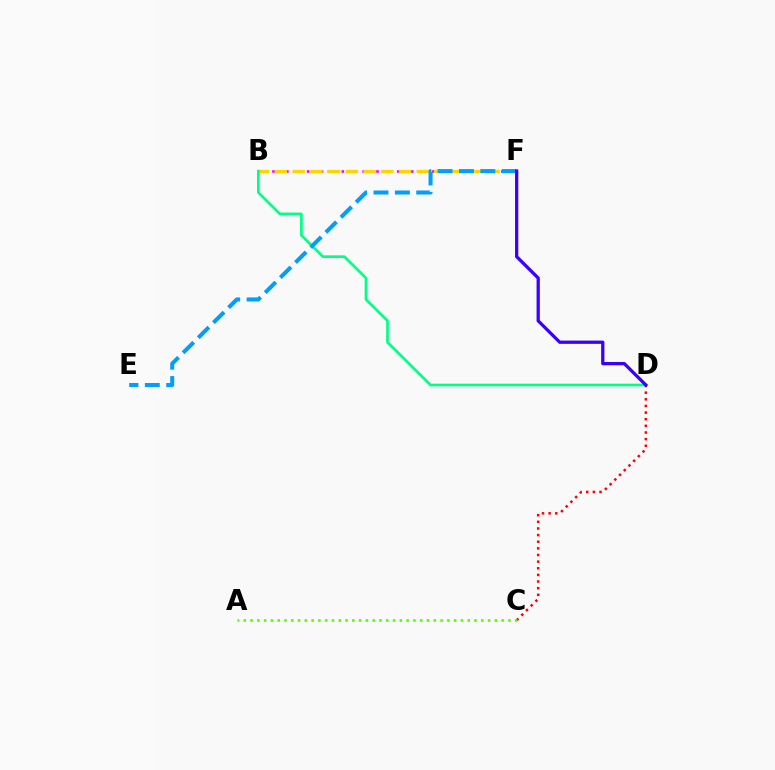{('C', 'D'): [{'color': '#ff0000', 'line_style': 'dotted', 'thickness': 1.8}], ('B', 'F'): [{'color': '#ff00ed', 'line_style': 'dotted', 'thickness': 1.88}, {'color': '#ffd500', 'line_style': 'dashed', 'thickness': 2.41}], ('B', 'D'): [{'color': '#00ff86', 'line_style': 'solid', 'thickness': 1.92}], ('E', 'F'): [{'color': '#009eff', 'line_style': 'dashed', 'thickness': 2.9}], ('D', 'F'): [{'color': '#3700ff', 'line_style': 'solid', 'thickness': 2.35}], ('A', 'C'): [{'color': '#4fff00', 'line_style': 'dotted', 'thickness': 1.84}]}